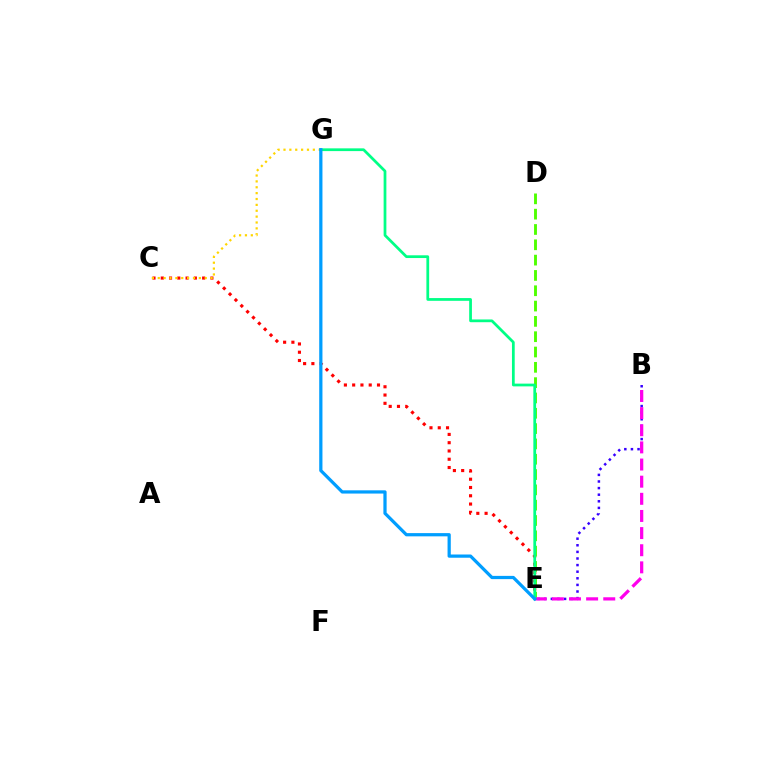{('B', 'E'): [{'color': '#3700ff', 'line_style': 'dotted', 'thickness': 1.79}, {'color': '#ff00ed', 'line_style': 'dashed', 'thickness': 2.33}], ('C', 'E'): [{'color': '#ff0000', 'line_style': 'dotted', 'thickness': 2.25}], ('D', 'E'): [{'color': '#4fff00', 'line_style': 'dashed', 'thickness': 2.08}], ('C', 'G'): [{'color': '#ffd500', 'line_style': 'dotted', 'thickness': 1.6}], ('E', 'G'): [{'color': '#00ff86', 'line_style': 'solid', 'thickness': 1.98}, {'color': '#009eff', 'line_style': 'solid', 'thickness': 2.33}]}